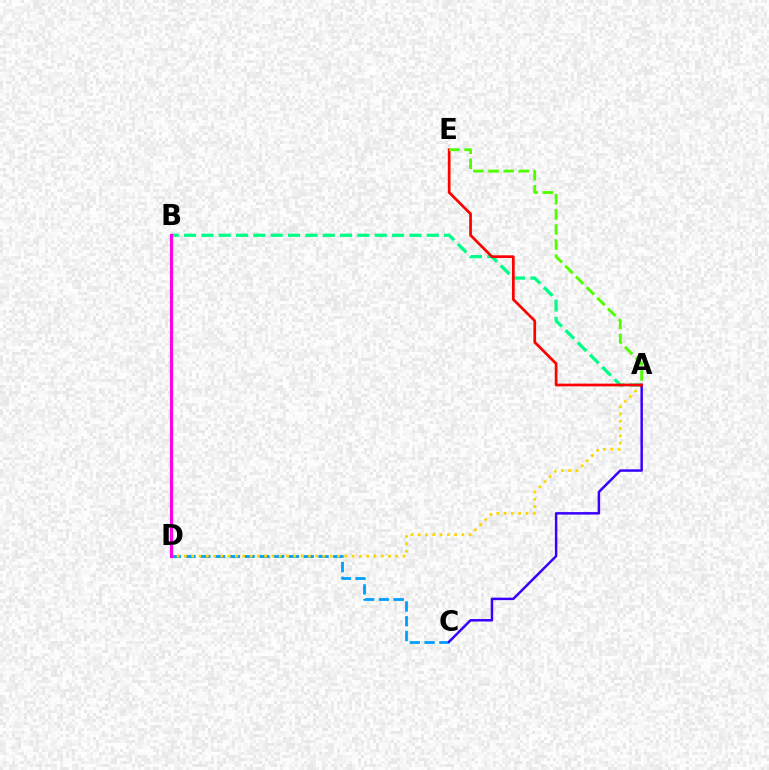{('A', 'B'): [{'color': '#00ff86', 'line_style': 'dashed', 'thickness': 2.36}], ('C', 'D'): [{'color': '#009eff', 'line_style': 'dashed', 'thickness': 2.01}], ('A', 'D'): [{'color': '#ffd500', 'line_style': 'dotted', 'thickness': 1.98}], ('A', 'C'): [{'color': '#3700ff', 'line_style': 'solid', 'thickness': 1.78}], ('A', 'E'): [{'color': '#ff0000', 'line_style': 'solid', 'thickness': 1.96}, {'color': '#4fff00', 'line_style': 'dashed', 'thickness': 2.05}], ('B', 'D'): [{'color': '#ff00ed', 'line_style': 'solid', 'thickness': 2.29}]}